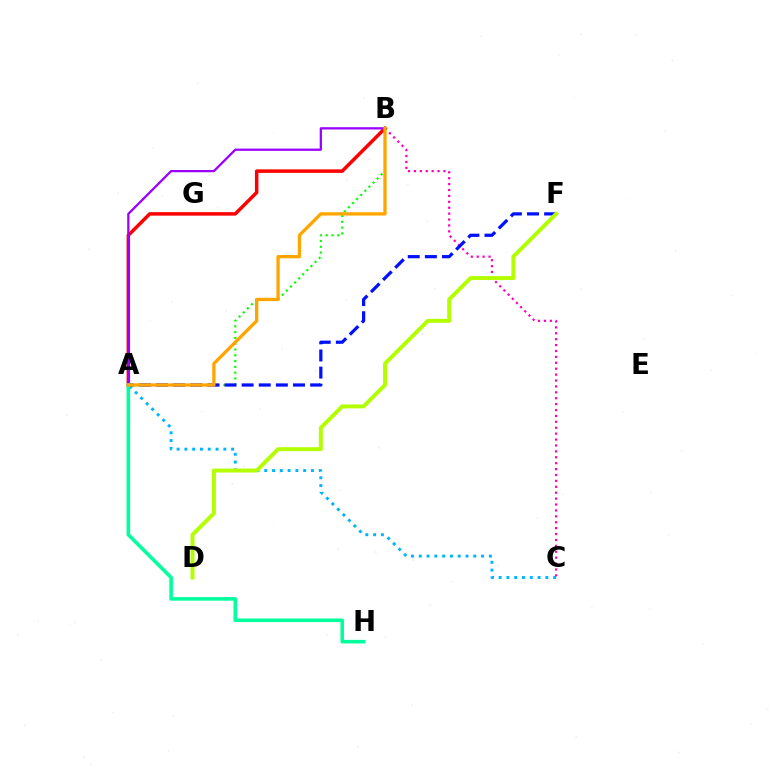{('B', 'C'): [{'color': '#ff00bd', 'line_style': 'dotted', 'thickness': 1.6}], ('A', 'C'): [{'color': '#00b5ff', 'line_style': 'dotted', 'thickness': 2.12}], ('A', 'B'): [{'color': '#08ff00', 'line_style': 'dotted', 'thickness': 1.57}, {'color': '#ff0000', 'line_style': 'solid', 'thickness': 2.51}, {'color': '#9b00ff', 'line_style': 'solid', 'thickness': 1.63}, {'color': '#ffa500', 'line_style': 'solid', 'thickness': 2.38}], ('A', 'F'): [{'color': '#0010ff', 'line_style': 'dashed', 'thickness': 2.33}], ('D', 'F'): [{'color': '#b3ff00', 'line_style': 'solid', 'thickness': 2.84}], ('A', 'H'): [{'color': '#00ff9d', 'line_style': 'solid', 'thickness': 2.57}]}